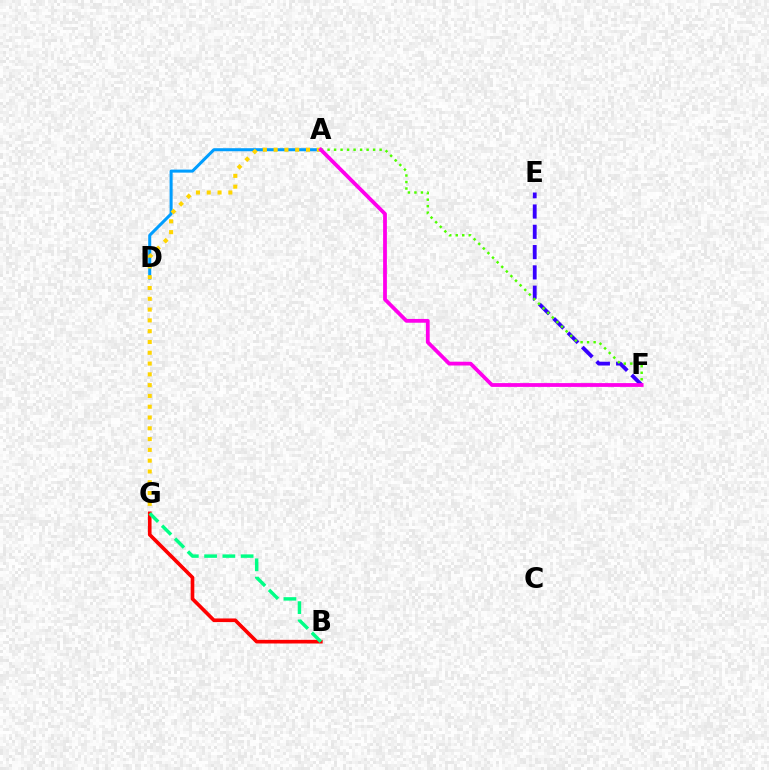{('A', 'D'): [{'color': '#009eff', 'line_style': 'solid', 'thickness': 2.18}], ('A', 'G'): [{'color': '#ffd500', 'line_style': 'dotted', 'thickness': 2.93}], ('B', 'G'): [{'color': '#ff0000', 'line_style': 'solid', 'thickness': 2.63}, {'color': '#00ff86', 'line_style': 'dashed', 'thickness': 2.48}], ('E', 'F'): [{'color': '#3700ff', 'line_style': 'dashed', 'thickness': 2.76}], ('A', 'F'): [{'color': '#4fff00', 'line_style': 'dotted', 'thickness': 1.77}, {'color': '#ff00ed', 'line_style': 'solid', 'thickness': 2.73}]}